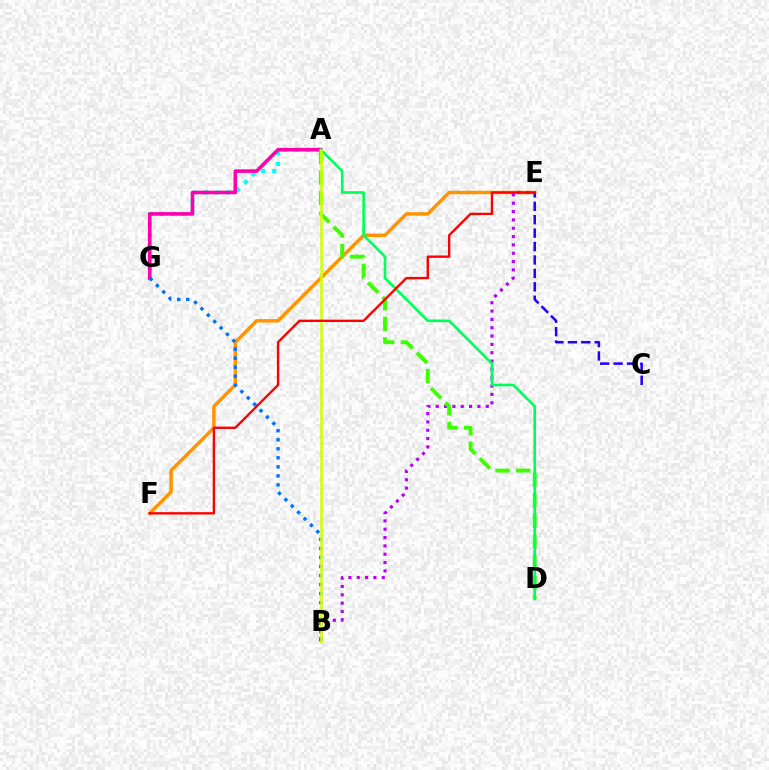{('A', 'G'): [{'color': '#00fff6', 'line_style': 'dotted', 'thickness': 2.99}, {'color': '#ff00ac', 'line_style': 'solid', 'thickness': 2.58}], ('E', 'F'): [{'color': '#ff9400', 'line_style': 'solid', 'thickness': 2.48}, {'color': '#ff0000', 'line_style': 'solid', 'thickness': 1.7}], ('B', 'E'): [{'color': '#b900ff', 'line_style': 'dotted', 'thickness': 2.26}], ('A', 'D'): [{'color': '#3dff00', 'line_style': 'dashed', 'thickness': 2.8}, {'color': '#00ff5c', 'line_style': 'solid', 'thickness': 1.9}], ('B', 'G'): [{'color': '#0074ff', 'line_style': 'dotted', 'thickness': 2.45}], ('A', 'B'): [{'color': '#d1ff00', 'line_style': 'solid', 'thickness': 1.81}], ('C', 'E'): [{'color': '#2500ff', 'line_style': 'dashed', 'thickness': 1.82}]}